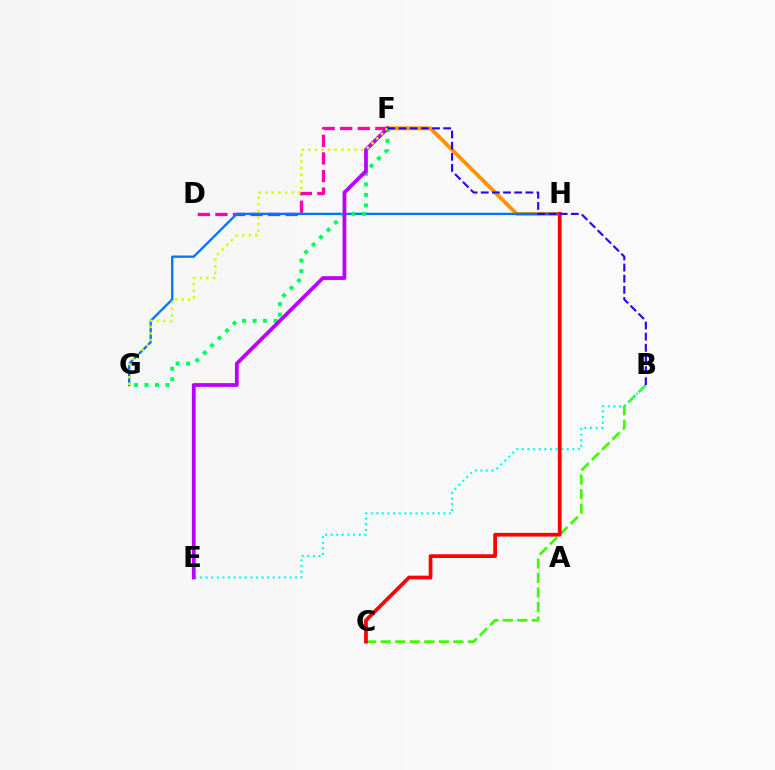{('F', 'H'): [{'color': '#ff9400', 'line_style': 'solid', 'thickness': 2.79}], ('D', 'F'): [{'color': '#ff00ac', 'line_style': 'dashed', 'thickness': 2.39}], ('G', 'H'): [{'color': '#0074ff', 'line_style': 'solid', 'thickness': 1.67}], ('B', 'C'): [{'color': '#3dff00', 'line_style': 'dashed', 'thickness': 1.98}], ('F', 'G'): [{'color': '#00ff5c', 'line_style': 'dotted', 'thickness': 2.85}, {'color': '#d1ff00', 'line_style': 'dotted', 'thickness': 1.79}], ('B', 'E'): [{'color': '#00fff6', 'line_style': 'dotted', 'thickness': 1.52}], ('C', 'H'): [{'color': '#ff0000', 'line_style': 'solid', 'thickness': 2.68}], ('E', 'F'): [{'color': '#b900ff', 'line_style': 'solid', 'thickness': 2.71}], ('B', 'F'): [{'color': '#2500ff', 'line_style': 'dashed', 'thickness': 1.51}]}